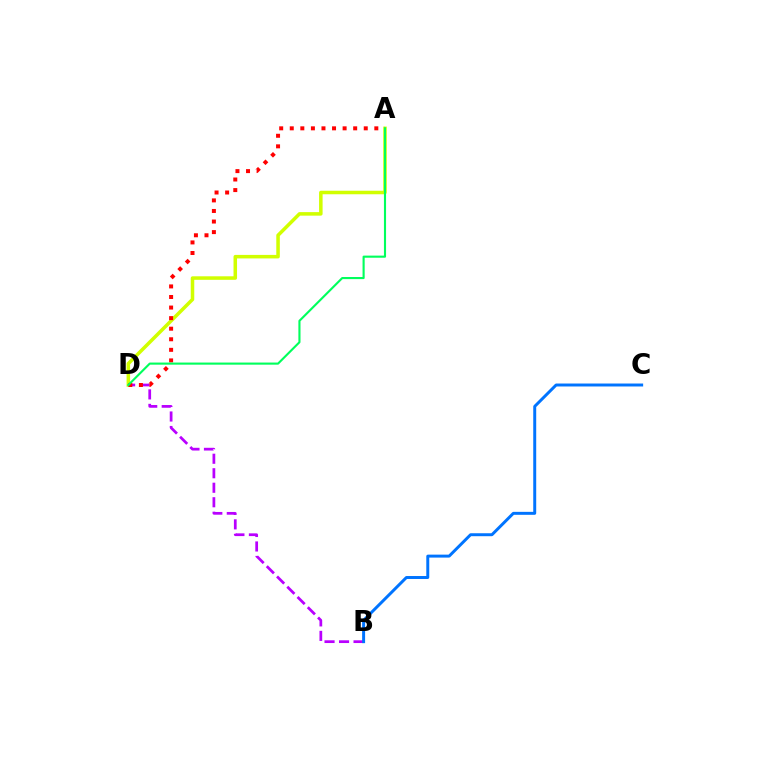{('B', 'D'): [{'color': '#b900ff', 'line_style': 'dashed', 'thickness': 1.97}], ('A', 'D'): [{'color': '#d1ff00', 'line_style': 'solid', 'thickness': 2.54}, {'color': '#ff0000', 'line_style': 'dotted', 'thickness': 2.87}, {'color': '#00ff5c', 'line_style': 'solid', 'thickness': 1.53}], ('B', 'C'): [{'color': '#0074ff', 'line_style': 'solid', 'thickness': 2.13}]}